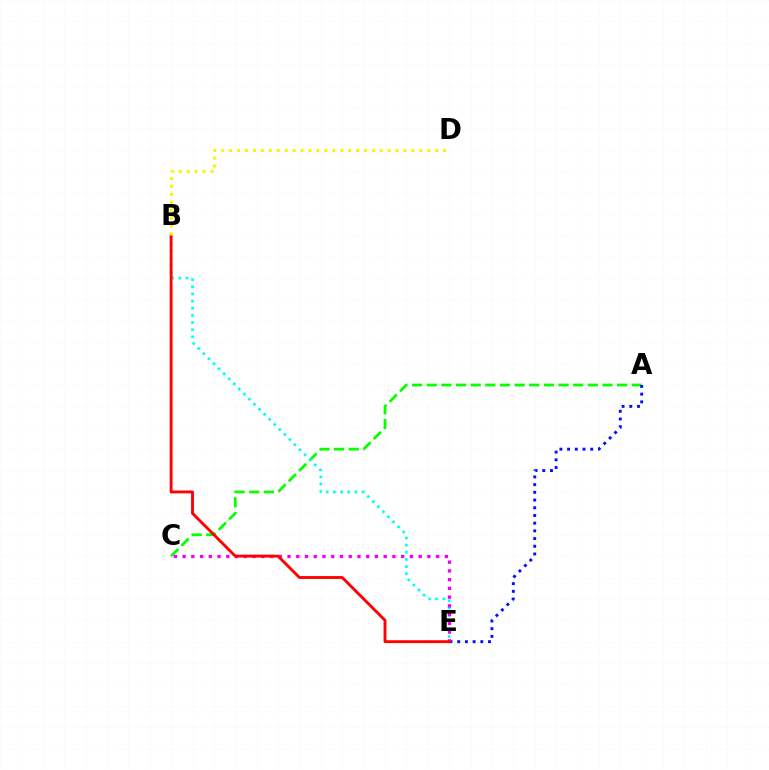{('A', 'C'): [{'color': '#08ff00', 'line_style': 'dashed', 'thickness': 1.99}], ('A', 'E'): [{'color': '#0010ff', 'line_style': 'dotted', 'thickness': 2.09}], ('B', 'E'): [{'color': '#00fff6', 'line_style': 'dotted', 'thickness': 1.94}, {'color': '#ff0000', 'line_style': 'solid', 'thickness': 2.07}], ('C', 'E'): [{'color': '#ee00ff', 'line_style': 'dotted', 'thickness': 2.38}], ('B', 'D'): [{'color': '#fcf500', 'line_style': 'dotted', 'thickness': 2.15}]}